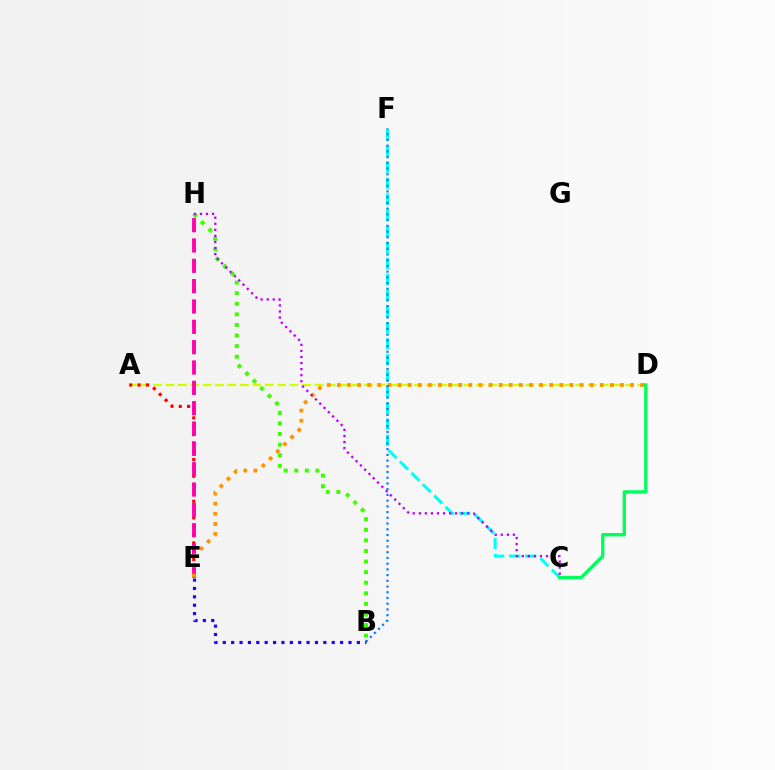{('C', 'F'): [{'color': '#00fff6', 'line_style': 'dashed', 'thickness': 2.18}], ('A', 'D'): [{'color': '#d1ff00', 'line_style': 'dashed', 'thickness': 1.69}], ('A', 'E'): [{'color': '#ff0000', 'line_style': 'dotted', 'thickness': 2.26}], ('E', 'H'): [{'color': '#ff00ac', 'line_style': 'dashed', 'thickness': 2.76}], ('D', 'E'): [{'color': '#ff9400', 'line_style': 'dotted', 'thickness': 2.75}], ('B', 'H'): [{'color': '#3dff00', 'line_style': 'dotted', 'thickness': 2.88}], ('B', 'F'): [{'color': '#0074ff', 'line_style': 'dotted', 'thickness': 1.56}], ('C', 'H'): [{'color': '#b900ff', 'line_style': 'dotted', 'thickness': 1.64}], ('B', 'E'): [{'color': '#2500ff', 'line_style': 'dotted', 'thickness': 2.28}], ('C', 'D'): [{'color': '#00ff5c', 'line_style': 'solid', 'thickness': 2.44}]}